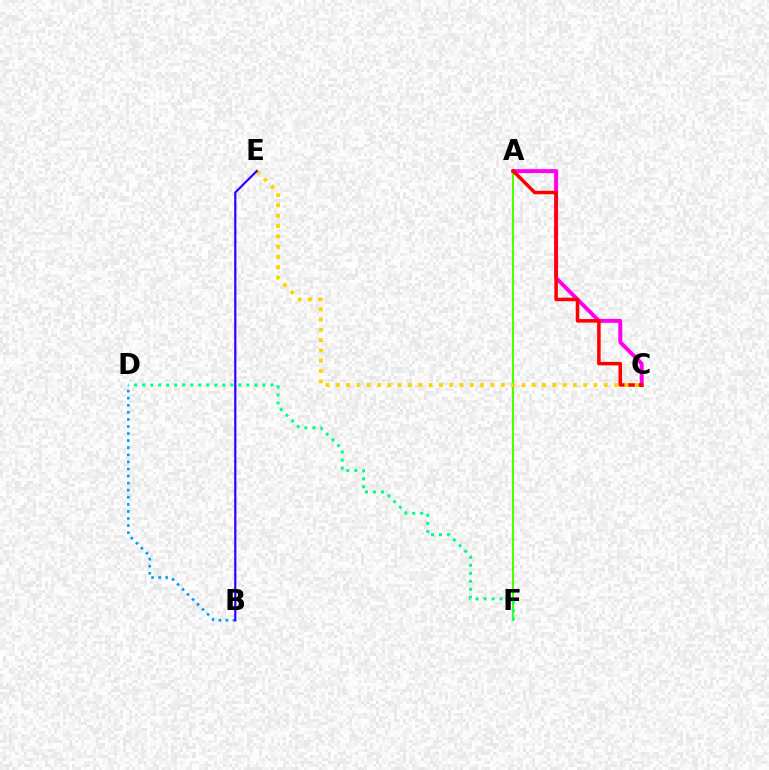{('A', 'C'): [{'color': '#ff00ed', 'line_style': 'solid', 'thickness': 2.84}, {'color': '#ff0000', 'line_style': 'solid', 'thickness': 2.54}], ('A', 'F'): [{'color': '#4fff00', 'line_style': 'solid', 'thickness': 1.5}], ('D', 'F'): [{'color': '#00ff86', 'line_style': 'dotted', 'thickness': 2.18}], ('B', 'D'): [{'color': '#009eff', 'line_style': 'dotted', 'thickness': 1.92}], ('C', 'E'): [{'color': '#ffd500', 'line_style': 'dotted', 'thickness': 2.8}], ('B', 'E'): [{'color': '#3700ff', 'line_style': 'solid', 'thickness': 1.6}]}